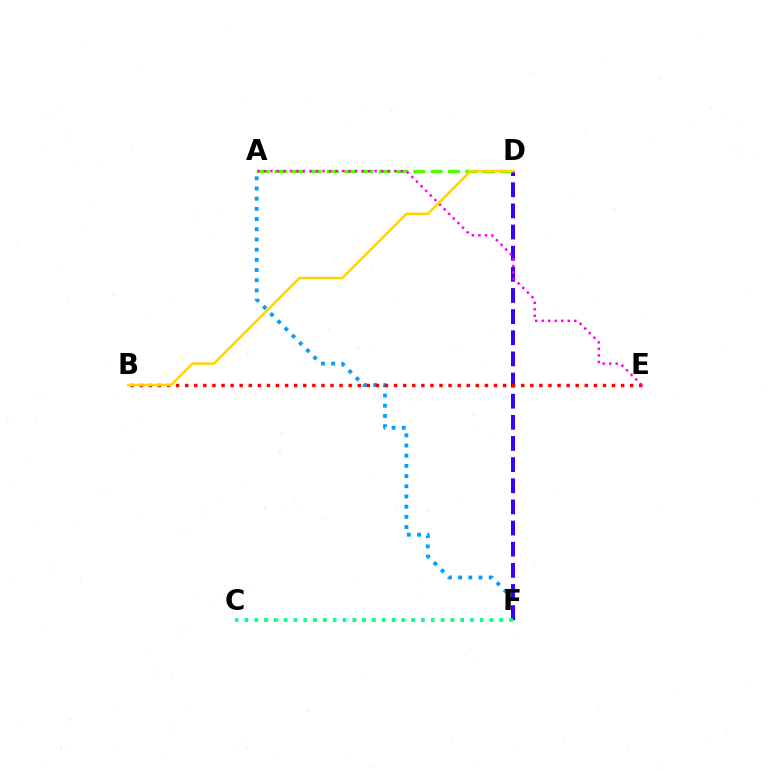{('A', 'F'): [{'color': '#009eff', 'line_style': 'dotted', 'thickness': 2.77}], ('D', 'F'): [{'color': '#3700ff', 'line_style': 'dashed', 'thickness': 2.87}], ('B', 'E'): [{'color': '#ff0000', 'line_style': 'dotted', 'thickness': 2.47}], ('C', 'F'): [{'color': '#00ff86', 'line_style': 'dotted', 'thickness': 2.66}], ('A', 'D'): [{'color': '#4fff00', 'line_style': 'dashed', 'thickness': 2.35}], ('A', 'E'): [{'color': '#ff00ed', 'line_style': 'dotted', 'thickness': 1.77}], ('B', 'D'): [{'color': '#ffd500', 'line_style': 'solid', 'thickness': 1.8}]}